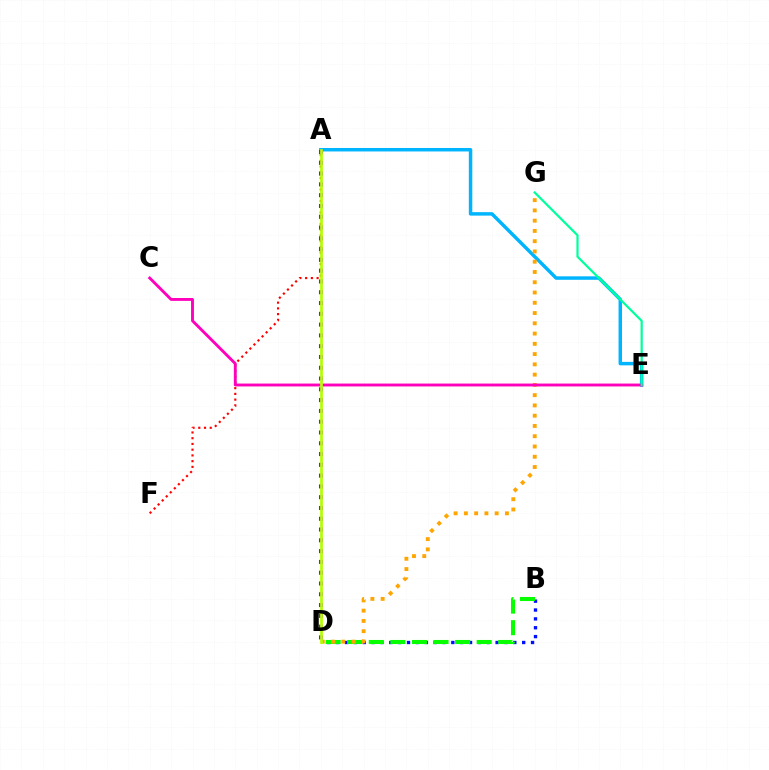{('A', 'F'): [{'color': '#ff0000', 'line_style': 'dotted', 'thickness': 1.56}], ('B', 'D'): [{'color': '#0010ff', 'line_style': 'dotted', 'thickness': 2.41}, {'color': '#08ff00', 'line_style': 'dashed', 'thickness': 2.93}], ('A', 'E'): [{'color': '#00b5ff', 'line_style': 'solid', 'thickness': 2.49}], ('D', 'G'): [{'color': '#ffa500', 'line_style': 'dotted', 'thickness': 2.79}], ('C', 'E'): [{'color': '#ff00bd', 'line_style': 'solid', 'thickness': 2.07}], ('E', 'G'): [{'color': '#00ff9d', 'line_style': 'solid', 'thickness': 1.6}], ('A', 'D'): [{'color': '#9b00ff', 'line_style': 'dotted', 'thickness': 2.93}, {'color': '#b3ff00', 'line_style': 'solid', 'thickness': 1.95}]}